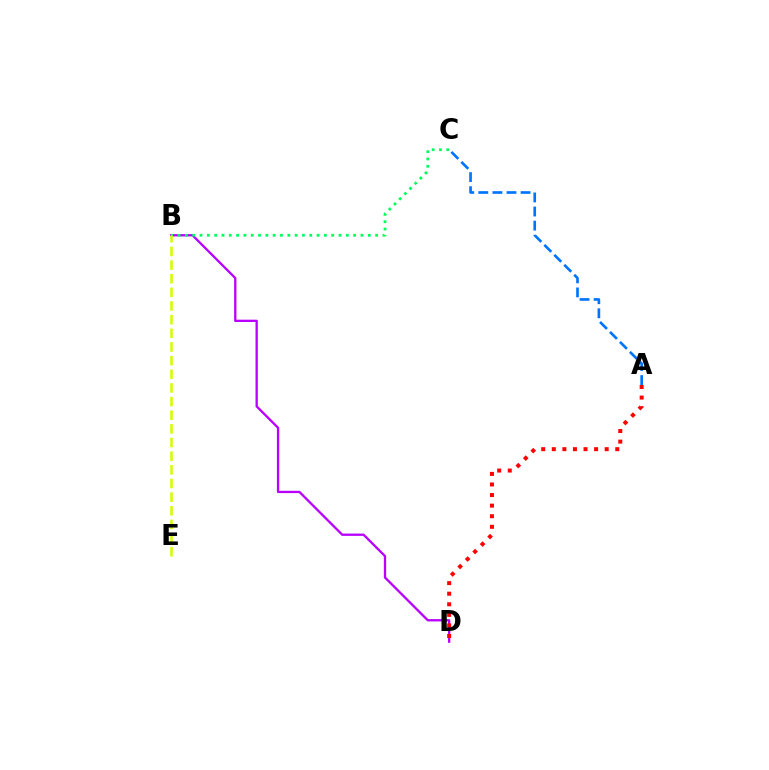{('A', 'C'): [{'color': '#0074ff', 'line_style': 'dashed', 'thickness': 1.91}], ('B', 'D'): [{'color': '#b900ff', 'line_style': 'solid', 'thickness': 1.66}], ('A', 'D'): [{'color': '#ff0000', 'line_style': 'dotted', 'thickness': 2.87}], ('B', 'C'): [{'color': '#00ff5c', 'line_style': 'dotted', 'thickness': 1.99}], ('B', 'E'): [{'color': '#d1ff00', 'line_style': 'dashed', 'thickness': 1.85}]}